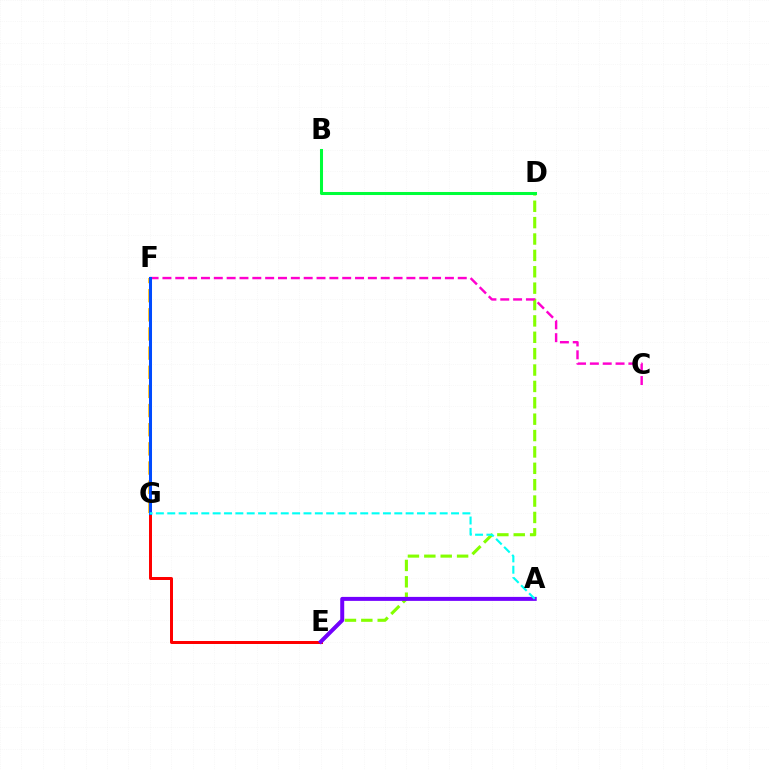{('D', 'E'): [{'color': '#84ff00', 'line_style': 'dashed', 'thickness': 2.22}], ('E', 'G'): [{'color': '#ff0000', 'line_style': 'solid', 'thickness': 2.15}], ('C', 'F'): [{'color': '#ff00cf', 'line_style': 'dashed', 'thickness': 1.74}], ('F', 'G'): [{'color': '#ffbd00', 'line_style': 'dashed', 'thickness': 2.6}, {'color': '#004bff', 'line_style': 'solid', 'thickness': 2.18}], ('A', 'E'): [{'color': '#7200ff', 'line_style': 'solid', 'thickness': 2.87}], ('A', 'G'): [{'color': '#00fff6', 'line_style': 'dashed', 'thickness': 1.54}], ('B', 'D'): [{'color': '#00ff39', 'line_style': 'solid', 'thickness': 2.19}]}